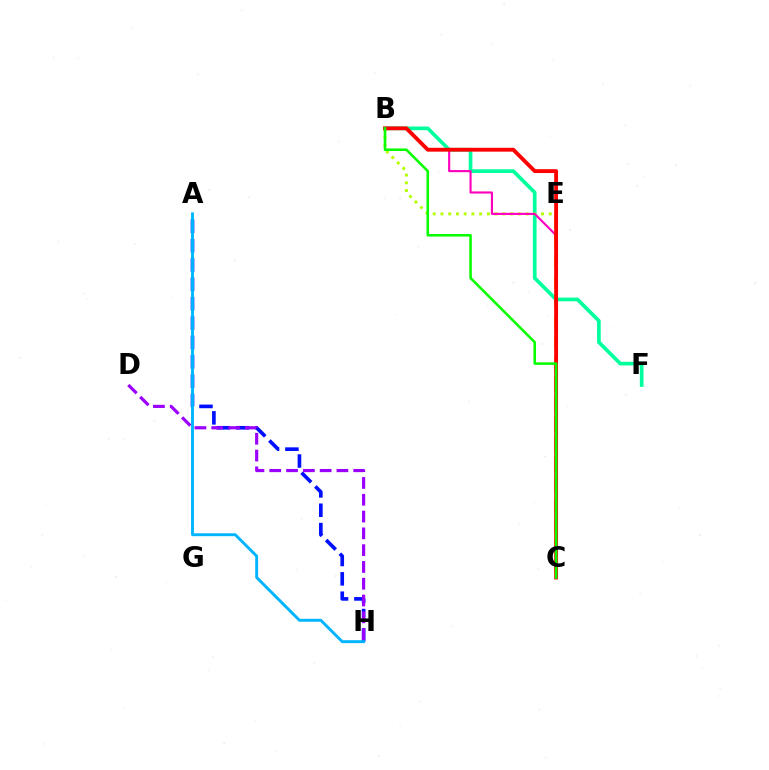{('A', 'H'): [{'color': '#0010ff', 'line_style': 'dashed', 'thickness': 2.63}, {'color': '#00b5ff', 'line_style': 'solid', 'thickness': 2.1}], ('D', 'H'): [{'color': '#9b00ff', 'line_style': 'dashed', 'thickness': 2.28}], ('B', 'F'): [{'color': '#00ff9d', 'line_style': 'solid', 'thickness': 2.65}], ('B', 'E'): [{'color': '#b3ff00', 'line_style': 'dotted', 'thickness': 2.1}], ('C', 'E'): [{'color': '#ffa500', 'line_style': 'dashed', 'thickness': 2.76}], ('B', 'C'): [{'color': '#ff00bd', 'line_style': 'solid', 'thickness': 1.53}, {'color': '#ff0000', 'line_style': 'solid', 'thickness': 2.77}, {'color': '#08ff00', 'line_style': 'solid', 'thickness': 1.85}]}